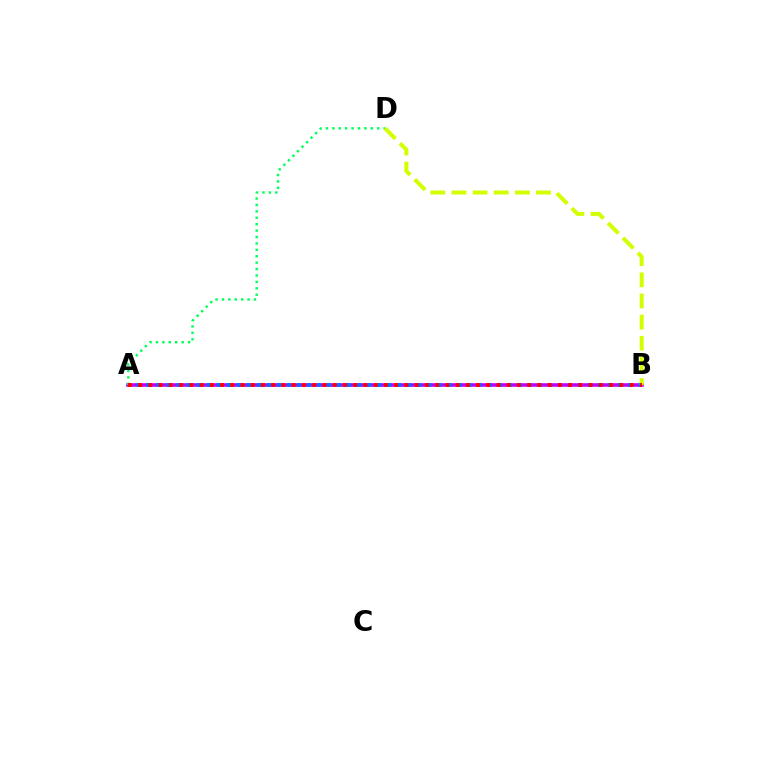{('A', 'B'): [{'color': '#b900ff', 'line_style': 'solid', 'thickness': 2.57}, {'color': '#0074ff', 'line_style': 'dotted', 'thickness': 2.73}, {'color': '#ff0000', 'line_style': 'dotted', 'thickness': 2.78}], ('A', 'D'): [{'color': '#00ff5c', 'line_style': 'dotted', 'thickness': 1.74}], ('B', 'D'): [{'color': '#d1ff00', 'line_style': 'dashed', 'thickness': 2.87}]}